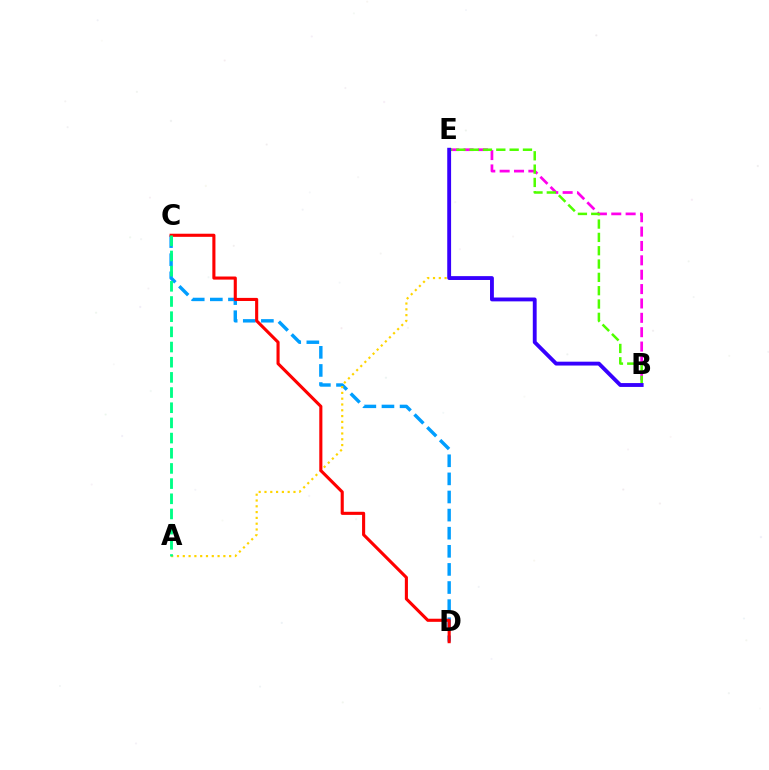{('C', 'D'): [{'color': '#009eff', 'line_style': 'dashed', 'thickness': 2.46}, {'color': '#ff0000', 'line_style': 'solid', 'thickness': 2.23}], ('A', 'E'): [{'color': '#ffd500', 'line_style': 'dotted', 'thickness': 1.58}], ('B', 'E'): [{'color': '#ff00ed', 'line_style': 'dashed', 'thickness': 1.95}, {'color': '#4fff00', 'line_style': 'dashed', 'thickness': 1.81}, {'color': '#3700ff', 'line_style': 'solid', 'thickness': 2.78}], ('A', 'C'): [{'color': '#00ff86', 'line_style': 'dashed', 'thickness': 2.06}]}